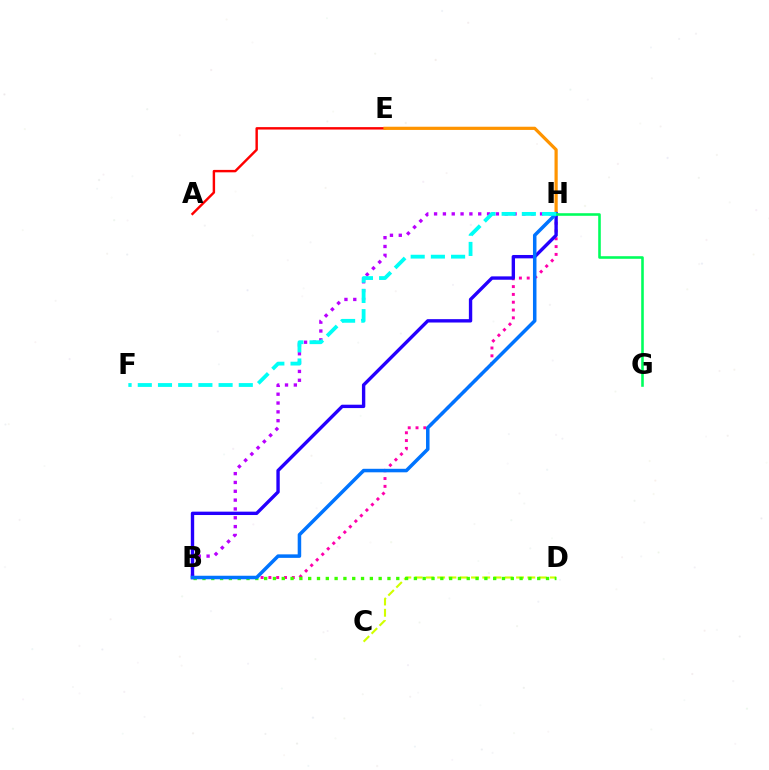{('B', 'H'): [{'color': '#ff00ac', 'line_style': 'dotted', 'thickness': 2.12}, {'color': '#b900ff', 'line_style': 'dotted', 'thickness': 2.4}, {'color': '#2500ff', 'line_style': 'solid', 'thickness': 2.43}, {'color': '#0074ff', 'line_style': 'solid', 'thickness': 2.53}], ('A', 'E'): [{'color': '#ff0000', 'line_style': 'solid', 'thickness': 1.75}], ('C', 'D'): [{'color': '#d1ff00', 'line_style': 'dashed', 'thickness': 1.53}], ('E', 'H'): [{'color': '#ff9400', 'line_style': 'solid', 'thickness': 2.31}], ('B', 'D'): [{'color': '#3dff00', 'line_style': 'dotted', 'thickness': 2.39}], ('G', 'H'): [{'color': '#00ff5c', 'line_style': 'solid', 'thickness': 1.87}], ('F', 'H'): [{'color': '#00fff6', 'line_style': 'dashed', 'thickness': 2.74}]}